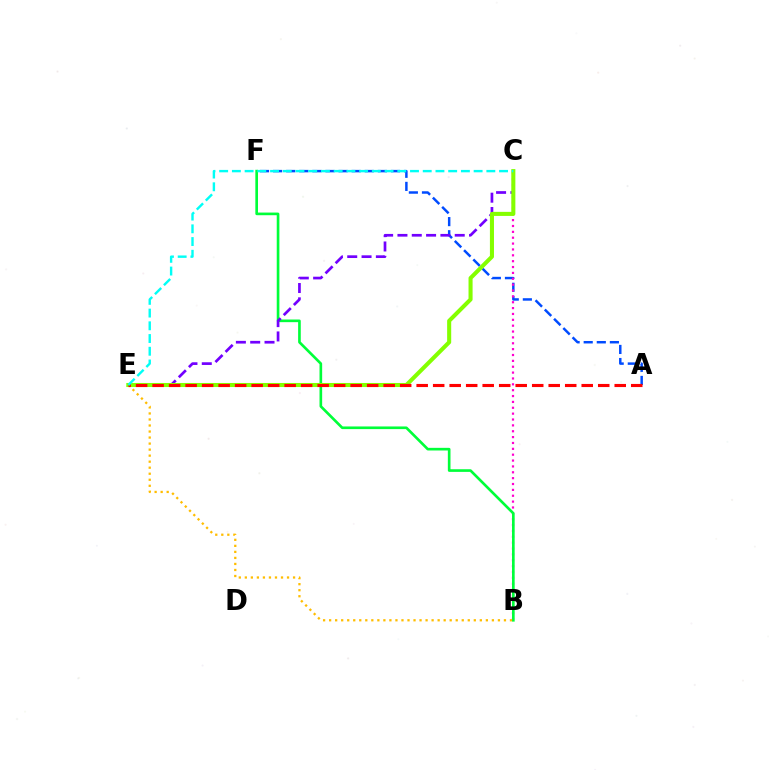{('A', 'F'): [{'color': '#004bff', 'line_style': 'dashed', 'thickness': 1.78}], ('B', 'C'): [{'color': '#ff00cf', 'line_style': 'dotted', 'thickness': 1.59}], ('B', 'F'): [{'color': '#00ff39', 'line_style': 'solid', 'thickness': 1.91}], ('C', 'E'): [{'color': '#7200ff', 'line_style': 'dashed', 'thickness': 1.95}, {'color': '#84ff00', 'line_style': 'solid', 'thickness': 2.93}, {'color': '#00fff6', 'line_style': 'dashed', 'thickness': 1.73}], ('B', 'E'): [{'color': '#ffbd00', 'line_style': 'dotted', 'thickness': 1.64}], ('A', 'E'): [{'color': '#ff0000', 'line_style': 'dashed', 'thickness': 2.24}]}